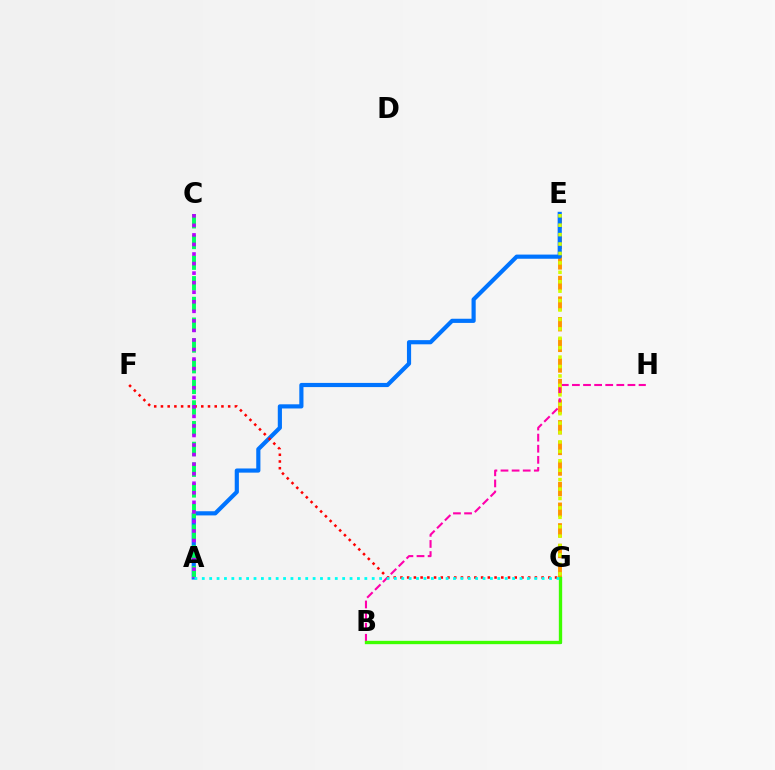{('E', 'G'): [{'color': '#ff9400', 'line_style': 'dashed', 'thickness': 2.8}, {'color': '#d1ff00', 'line_style': 'dotted', 'thickness': 2.56}], ('A', 'E'): [{'color': '#0074ff', 'line_style': 'solid', 'thickness': 3.0}], ('A', 'C'): [{'color': '#00ff5c', 'line_style': 'dashed', 'thickness': 2.81}, {'color': '#b900ff', 'line_style': 'dotted', 'thickness': 2.6}], ('B', 'G'): [{'color': '#2500ff', 'line_style': 'dotted', 'thickness': 2.16}, {'color': '#3dff00', 'line_style': 'solid', 'thickness': 2.4}], ('B', 'H'): [{'color': '#ff00ac', 'line_style': 'dashed', 'thickness': 1.51}], ('F', 'G'): [{'color': '#ff0000', 'line_style': 'dotted', 'thickness': 1.83}], ('A', 'G'): [{'color': '#00fff6', 'line_style': 'dotted', 'thickness': 2.01}]}